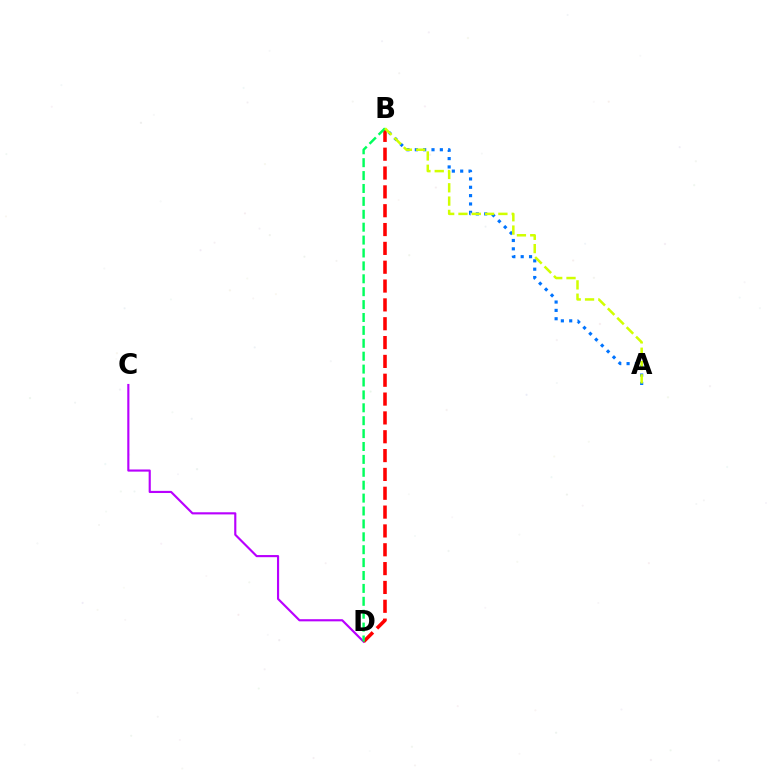{('A', 'B'): [{'color': '#0074ff', 'line_style': 'dotted', 'thickness': 2.27}, {'color': '#d1ff00', 'line_style': 'dashed', 'thickness': 1.81}], ('C', 'D'): [{'color': '#b900ff', 'line_style': 'solid', 'thickness': 1.55}], ('B', 'D'): [{'color': '#ff0000', 'line_style': 'dashed', 'thickness': 2.56}, {'color': '#00ff5c', 'line_style': 'dashed', 'thickness': 1.75}]}